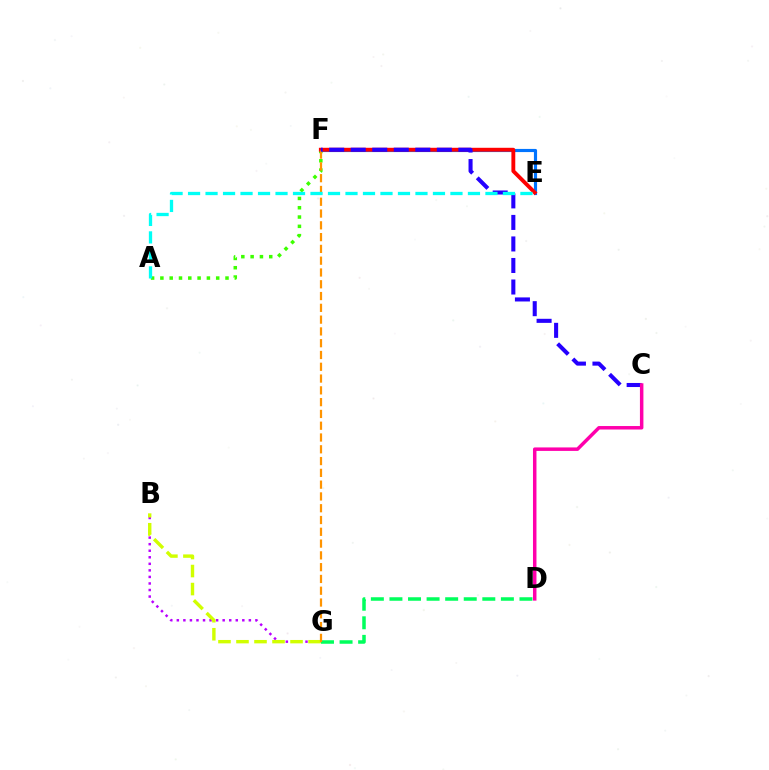{('B', 'G'): [{'color': '#b900ff', 'line_style': 'dotted', 'thickness': 1.78}, {'color': '#d1ff00', 'line_style': 'dashed', 'thickness': 2.45}], ('E', 'F'): [{'color': '#0074ff', 'line_style': 'solid', 'thickness': 2.27}, {'color': '#ff0000', 'line_style': 'solid', 'thickness': 2.79}], ('D', 'G'): [{'color': '#00ff5c', 'line_style': 'dashed', 'thickness': 2.52}], ('A', 'F'): [{'color': '#3dff00', 'line_style': 'dotted', 'thickness': 2.53}], ('F', 'G'): [{'color': '#ff9400', 'line_style': 'dashed', 'thickness': 1.6}], ('C', 'F'): [{'color': '#2500ff', 'line_style': 'dashed', 'thickness': 2.92}], ('A', 'E'): [{'color': '#00fff6', 'line_style': 'dashed', 'thickness': 2.38}], ('C', 'D'): [{'color': '#ff00ac', 'line_style': 'solid', 'thickness': 2.51}]}